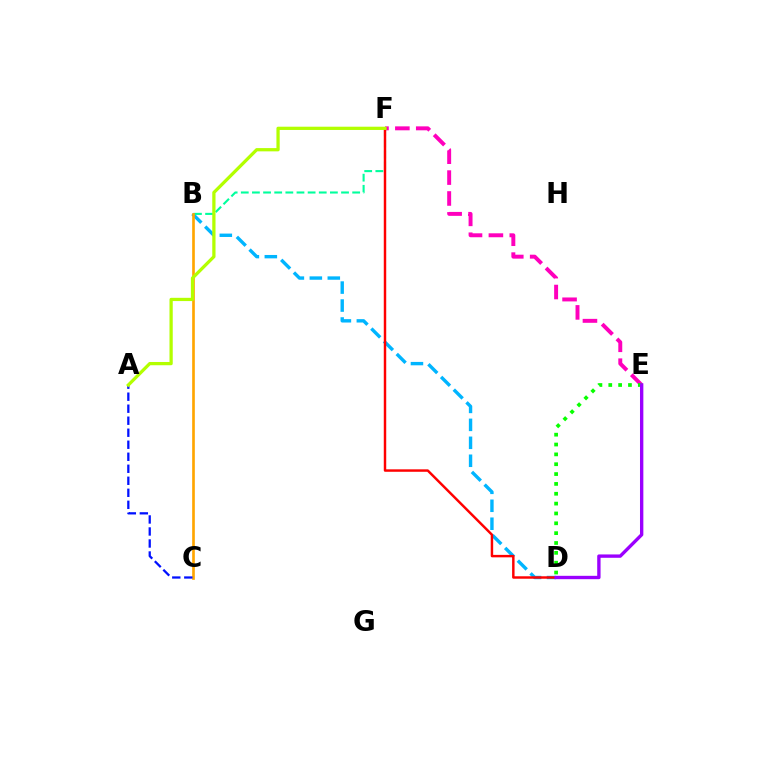{('B', 'D'): [{'color': '#00b5ff', 'line_style': 'dashed', 'thickness': 2.44}], ('B', 'F'): [{'color': '#00ff9d', 'line_style': 'dashed', 'thickness': 1.51}], ('B', 'C'): [{'color': '#ffa500', 'line_style': 'solid', 'thickness': 1.92}], ('E', 'F'): [{'color': '#ff00bd', 'line_style': 'dashed', 'thickness': 2.84}], ('A', 'C'): [{'color': '#0010ff', 'line_style': 'dashed', 'thickness': 1.63}], ('D', 'F'): [{'color': '#ff0000', 'line_style': 'solid', 'thickness': 1.77}], ('D', 'E'): [{'color': '#08ff00', 'line_style': 'dotted', 'thickness': 2.68}, {'color': '#9b00ff', 'line_style': 'solid', 'thickness': 2.42}], ('A', 'F'): [{'color': '#b3ff00', 'line_style': 'solid', 'thickness': 2.34}]}